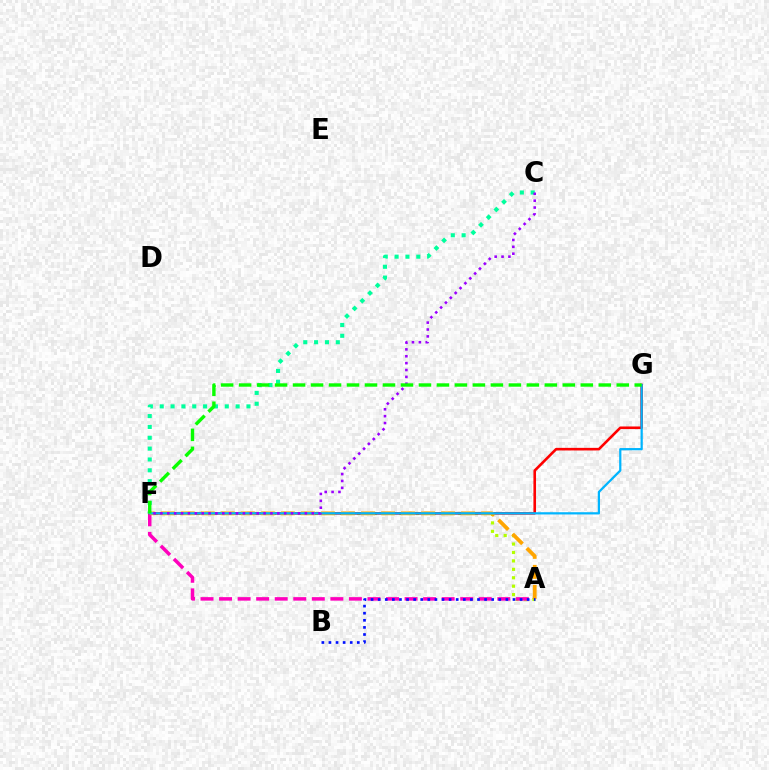{('A', 'F'): [{'color': '#b3ff00', 'line_style': 'dotted', 'thickness': 2.29}, {'color': '#ff00bd', 'line_style': 'dashed', 'thickness': 2.52}, {'color': '#ffa500', 'line_style': 'dashed', 'thickness': 2.72}], ('F', 'G'): [{'color': '#ff0000', 'line_style': 'solid', 'thickness': 1.88}, {'color': '#00b5ff', 'line_style': 'solid', 'thickness': 1.61}, {'color': '#08ff00', 'line_style': 'dashed', 'thickness': 2.44}], ('A', 'B'): [{'color': '#0010ff', 'line_style': 'dotted', 'thickness': 1.93}], ('C', 'F'): [{'color': '#00ff9d', 'line_style': 'dotted', 'thickness': 2.95}, {'color': '#9b00ff', 'line_style': 'dotted', 'thickness': 1.87}]}